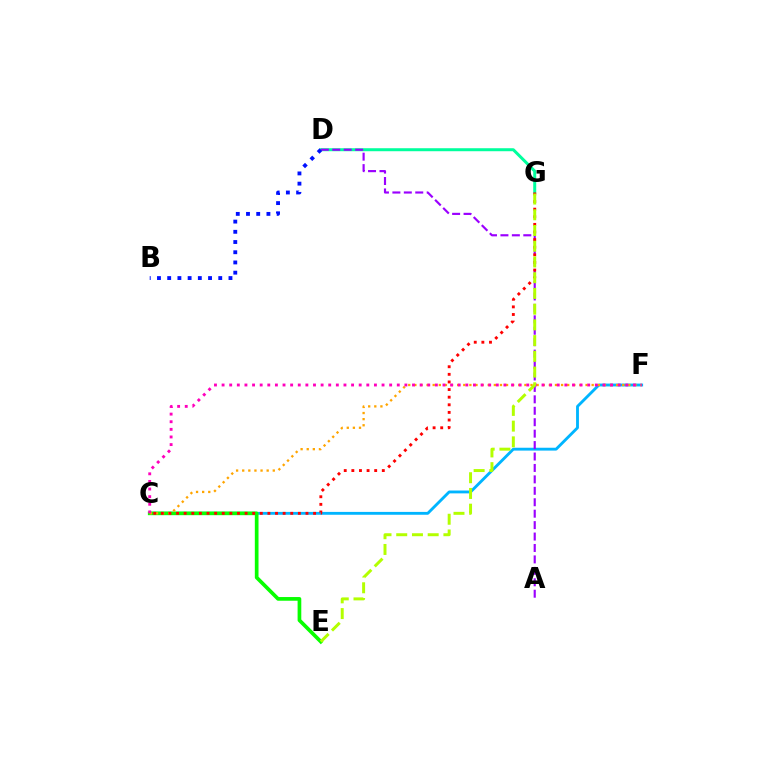{('C', 'F'): [{'color': '#00b5ff', 'line_style': 'solid', 'thickness': 2.05}, {'color': '#ffa500', 'line_style': 'dotted', 'thickness': 1.66}, {'color': '#ff00bd', 'line_style': 'dotted', 'thickness': 2.07}], ('C', 'E'): [{'color': '#08ff00', 'line_style': 'solid', 'thickness': 2.66}], ('D', 'G'): [{'color': '#00ff9d', 'line_style': 'solid', 'thickness': 2.16}], ('A', 'D'): [{'color': '#9b00ff', 'line_style': 'dashed', 'thickness': 1.55}], ('C', 'G'): [{'color': '#ff0000', 'line_style': 'dotted', 'thickness': 2.07}], ('B', 'D'): [{'color': '#0010ff', 'line_style': 'dotted', 'thickness': 2.77}], ('E', 'G'): [{'color': '#b3ff00', 'line_style': 'dashed', 'thickness': 2.14}]}